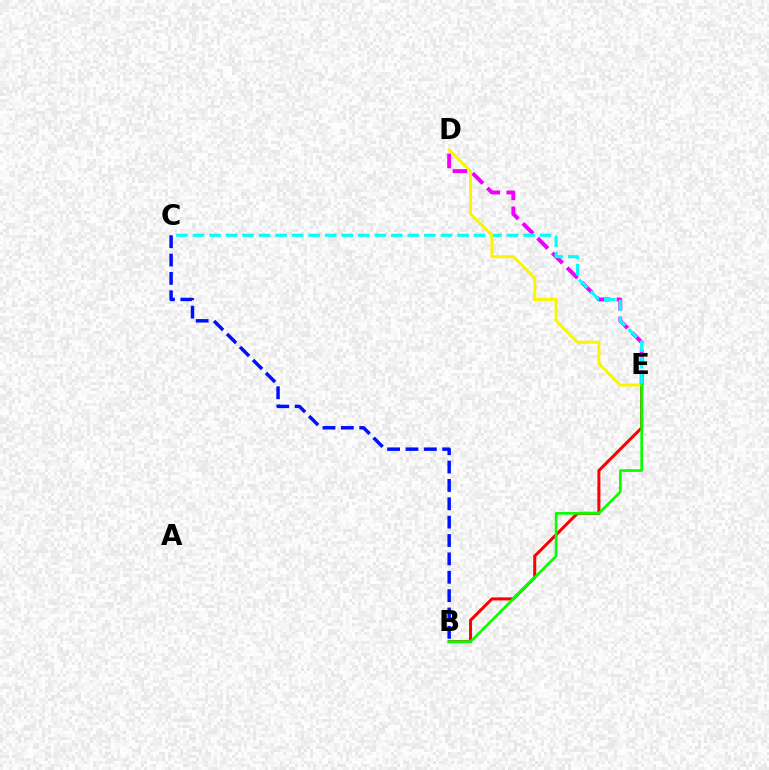{('B', 'C'): [{'color': '#0010ff', 'line_style': 'dashed', 'thickness': 2.49}], ('D', 'E'): [{'color': '#ee00ff', 'line_style': 'dashed', 'thickness': 2.84}, {'color': '#fcf500', 'line_style': 'solid', 'thickness': 2.17}], ('C', 'E'): [{'color': '#00fff6', 'line_style': 'dashed', 'thickness': 2.25}], ('B', 'E'): [{'color': '#ff0000', 'line_style': 'solid', 'thickness': 2.19}, {'color': '#08ff00', 'line_style': 'solid', 'thickness': 1.92}]}